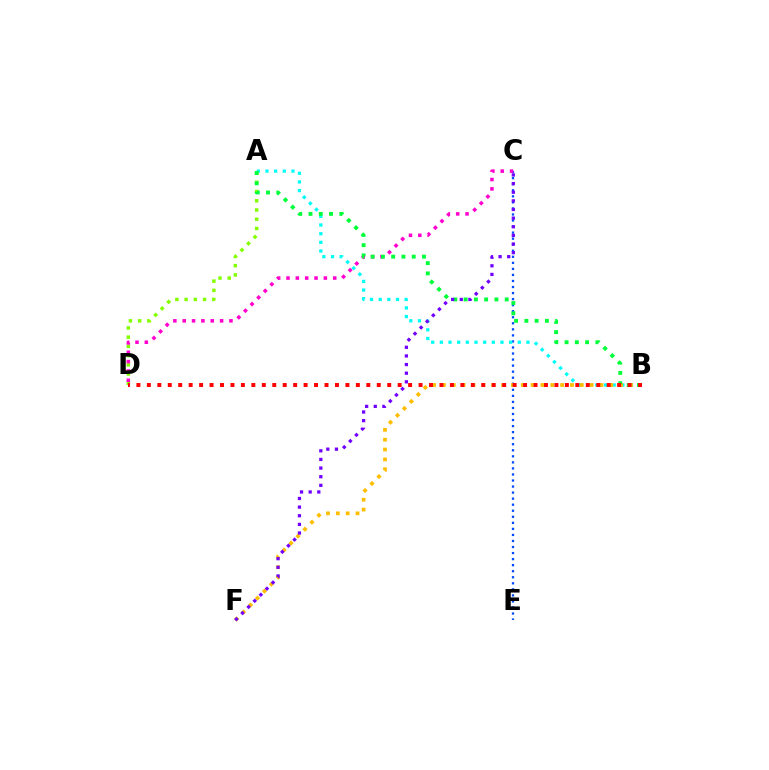{('C', 'E'): [{'color': '#004bff', 'line_style': 'dotted', 'thickness': 1.64}], ('A', 'B'): [{'color': '#00fff6', 'line_style': 'dotted', 'thickness': 2.35}, {'color': '#00ff39', 'line_style': 'dotted', 'thickness': 2.79}], ('B', 'F'): [{'color': '#ffbd00', 'line_style': 'dotted', 'thickness': 2.67}], ('A', 'D'): [{'color': '#84ff00', 'line_style': 'dotted', 'thickness': 2.5}], ('C', 'D'): [{'color': '#ff00cf', 'line_style': 'dotted', 'thickness': 2.54}], ('B', 'D'): [{'color': '#ff0000', 'line_style': 'dotted', 'thickness': 2.84}], ('C', 'F'): [{'color': '#7200ff', 'line_style': 'dotted', 'thickness': 2.35}]}